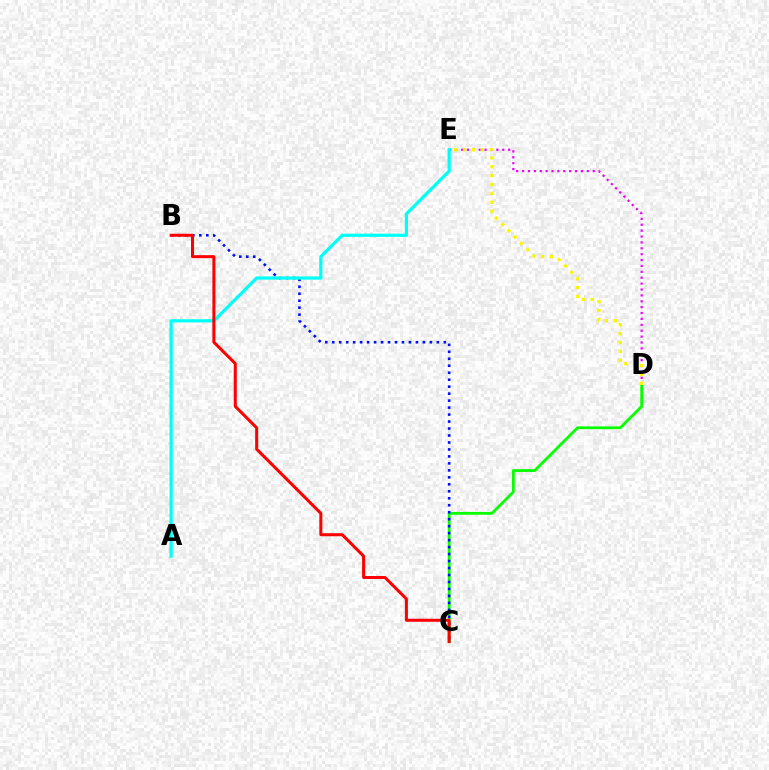{('C', 'D'): [{'color': '#08ff00', 'line_style': 'solid', 'thickness': 2.01}], ('B', 'C'): [{'color': '#0010ff', 'line_style': 'dotted', 'thickness': 1.89}, {'color': '#ff0000', 'line_style': 'solid', 'thickness': 2.17}], ('D', 'E'): [{'color': '#ee00ff', 'line_style': 'dotted', 'thickness': 1.6}, {'color': '#fcf500', 'line_style': 'dotted', 'thickness': 2.41}], ('A', 'E'): [{'color': '#00fff6', 'line_style': 'solid', 'thickness': 2.31}]}